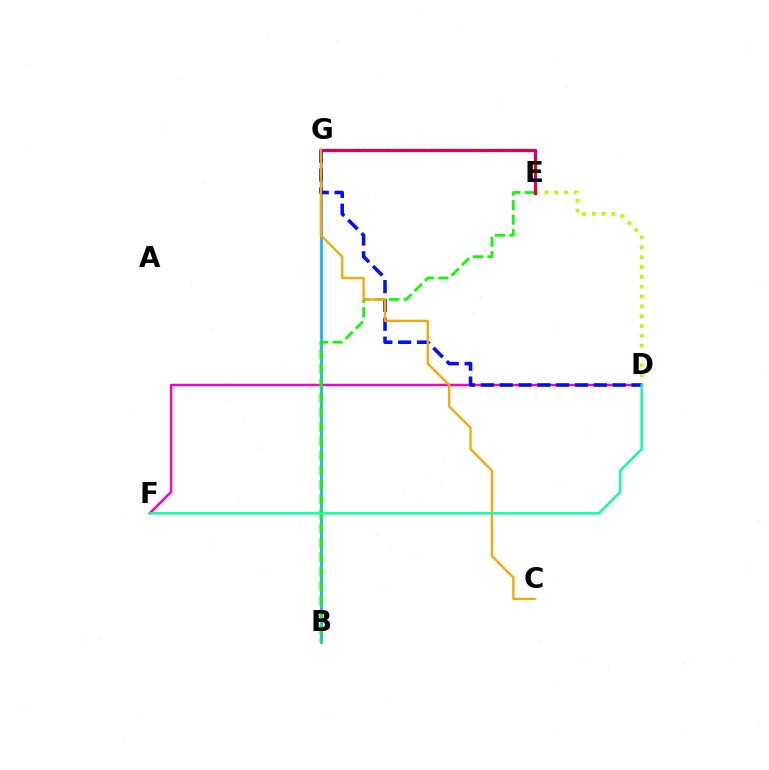{('D', 'F'): [{'color': '#ff00bd', 'line_style': 'solid', 'thickness': 1.76}, {'color': '#00ff9d', 'line_style': 'solid', 'thickness': 1.71}], ('D', 'E'): [{'color': '#b3ff00', 'line_style': 'dotted', 'thickness': 2.67}], ('B', 'G'): [{'color': '#00b5ff', 'line_style': 'solid', 'thickness': 1.91}], ('B', 'E'): [{'color': '#08ff00', 'line_style': 'dashed', 'thickness': 1.97}], ('D', 'G'): [{'color': '#0010ff', 'line_style': 'dashed', 'thickness': 2.56}], ('E', 'G'): [{'color': '#ff0000', 'line_style': 'solid', 'thickness': 2.35}, {'color': '#9b00ff', 'line_style': 'dotted', 'thickness': 2.03}], ('C', 'G'): [{'color': '#ffa500', 'line_style': 'solid', 'thickness': 1.66}]}